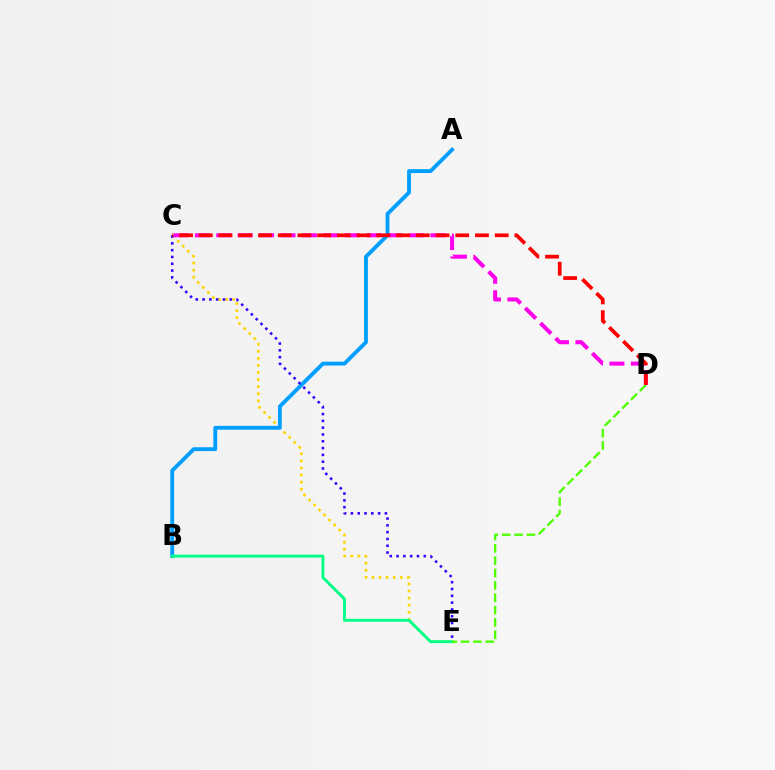{('C', 'E'): [{'color': '#ffd500', 'line_style': 'dotted', 'thickness': 1.93}, {'color': '#3700ff', 'line_style': 'dotted', 'thickness': 1.85}], ('A', 'B'): [{'color': '#009eff', 'line_style': 'solid', 'thickness': 2.76}], ('B', 'E'): [{'color': '#00ff86', 'line_style': 'solid', 'thickness': 2.08}], ('D', 'E'): [{'color': '#4fff00', 'line_style': 'dashed', 'thickness': 1.68}], ('C', 'D'): [{'color': '#ff00ed', 'line_style': 'dashed', 'thickness': 2.91}, {'color': '#ff0000', 'line_style': 'dashed', 'thickness': 2.68}]}